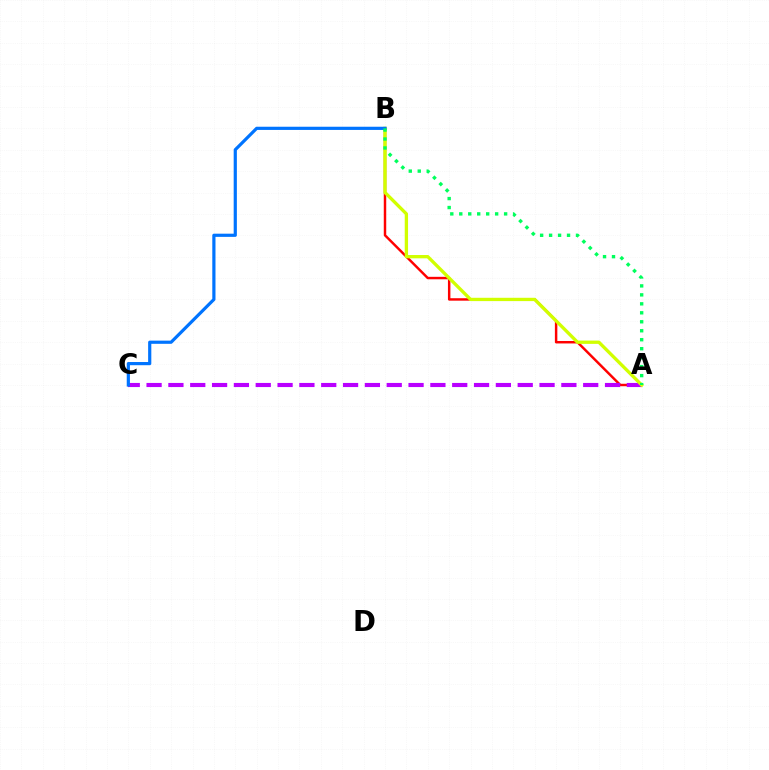{('A', 'B'): [{'color': '#ff0000', 'line_style': 'solid', 'thickness': 1.77}, {'color': '#d1ff00', 'line_style': 'solid', 'thickness': 2.39}, {'color': '#00ff5c', 'line_style': 'dotted', 'thickness': 2.44}], ('A', 'C'): [{'color': '#b900ff', 'line_style': 'dashed', 'thickness': 2.97}], ('B', 'C'): [{'color': '#0074ff', 'line_style': 'solid', 'thickness': 2.3}]}